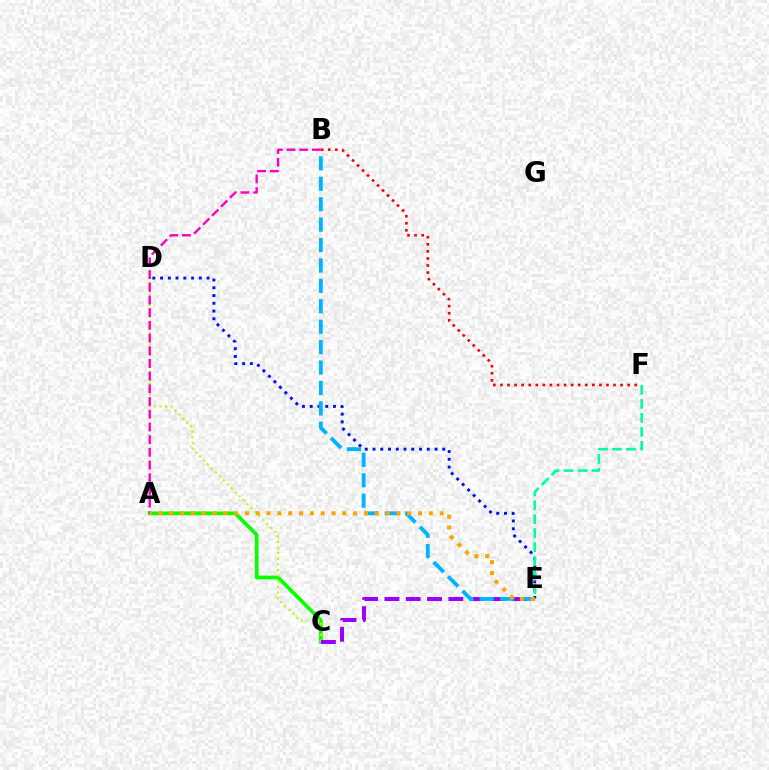{('D', 'E'): [{'color': '#0010ff', 'line_style': 'dotted', 'thickness': 2.11}], ('A', 'C'): [{'color': '#08ff00', 'line_style': 'solid', 'thickness': 2.67}], ('C', 'D'): [{'color': '#b3ff00', 'line_style': 'dotted', 'thickness': 1.52}], ('C', 'E'): [{'color': '#9b00ff', 'line_style': 'dashed', 'thickness': 2.89}], ('B', 'F'): [{'color': '#ff0000', 'line_style': 'dotted', 'thickness': 1.92}], ('B', 'E'): [{'color': '#00b5ff', 'line_style': 'dashed', 'thickness': 2.77}], ('A', 'B'): [{'color': '#ff00bd', 'line_style': 'dashed', 'thickness': 1.72}], ('E', 'F'): [{'color': '#00ff9d', 'line_style': 'dashed', 'thickness': 1.9}], ('A', 'E'): [{'color': '#ffa500', 'line_style': 'dotted', 'thickness': 2.94}]}